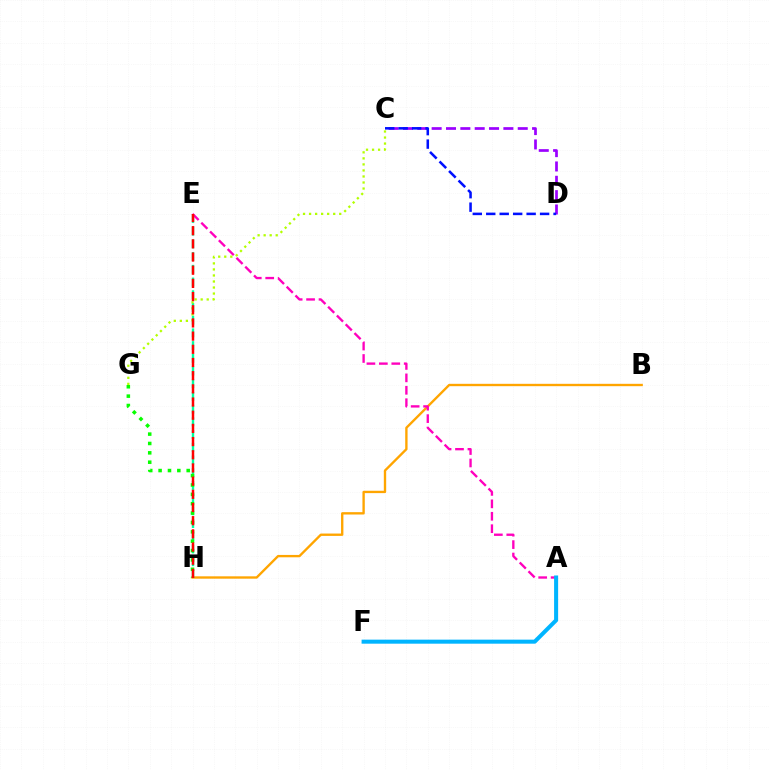{('B', 'H'): [{'color': '#ffa500', 'line_style': 'solid', 'thickness': 1.7}], ('E', 'H'): [{'color': '#00ff9d', 'line_style': 'dashed', 'thickness': 1.73}, {'color': '#ff0000', 'line_style': 'dashed', 'thickness': 1.79}], ('A', 'E'): [{'color': '#ff00bd', 'line_style': 'dashed', 'thickness': 1.69}], ('G', 'H'): [{'color': '#08ff00', 'line_style': 'dotted', 'thickness': 2.54}], ('C', 'G'): [{'color': '#b3ff00', 'line_style': 'dotted', 'thickness': 1.64}], ('C', 'D'): [{'color': '#9b00ff', 'line_style': 'dashed', 'thickness': 1.95}, {'color': '#0010ff', 'line_style': 'dashed', 'thickness': 1.83}], ('A', 'F'): [{'color': '#00b5ff', 'line_style': 'solid', 'thickness': 2.91}]}